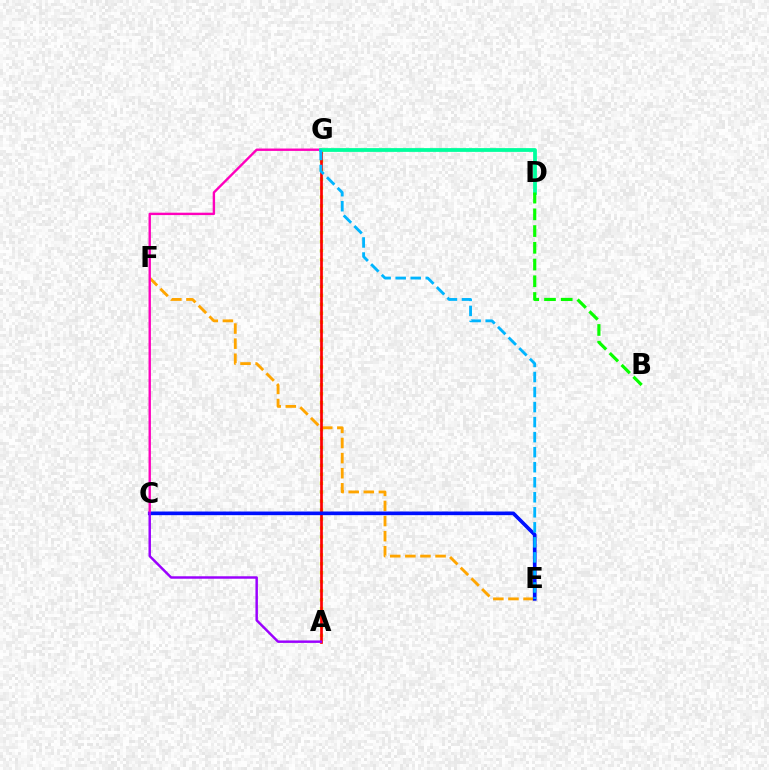{('A', 'G'): [{'color': '#b3ff00', 'line_style': 'dotted', 'thickness': 2.43}, {'color': '#ff0000', 'line_style': 'solid', 'thickness': 1.94}], ('E', 'F'): [{'color': '#ffa500', 'line_style': 'dashed', 'thickness': 2.05}], ('C', 'E'): [{'color': '#0010ff', 'line_style': 'solid', 'thickness': 2.63}], ('C', 'G'): [{'color': '#ff00bd', 'line_style': 'solid', 'thickness': 1.72}], ('D', 'G'): [{'color': '#00ff9d', 'line_style': 'solid', 'thickness': 2.71}], ('B', 'D'): [{'color': '#08ff00', 'line_style': 'dashed', 'thickness': 2.27}], ('A', 'C'): [{'color': '#9b00ff', 'line_style': 'solid', 'thickness': 1.77}], ('E', 'G'): [{'color': '#00b5ff', 'line_style': 'dashed', 'thickness': 2.04}]}